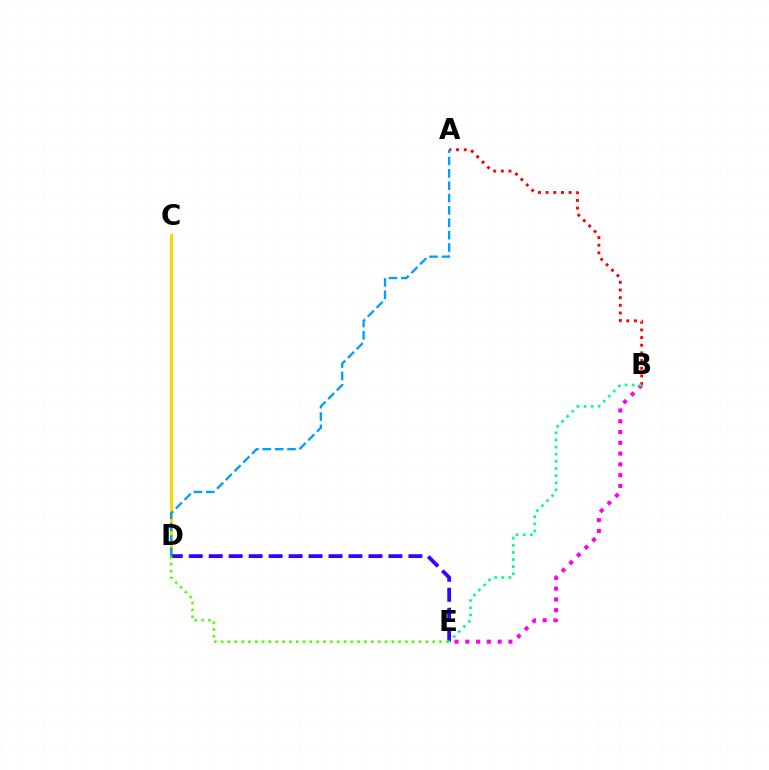{('C', 'D'): [{'color': '#ffd500', 'line_style': 'solid', 'thickness': 2.21}], ('D', 'E'): [{'color': '#3700ff', 'line_style': 'dashed', 'thickness': 2.71}, {'color': '#4fff00', 'line_style': 'dotted', 'thickness': 1.85}], ('B', 'E'): [{'color': '#ff00ed', 'line_style': 'dotted', 'thickness': 2.93}, {'color': '#00ff86', 'line_style': 'dotted', 'thickness': 1.94}], ('A', 'B'): [{'color': '#ff0000', 'line_style': 'dotted', 'thickness': 2.08}], ('A', 'D'): [{'color': '#009eff', 'line_style': 'dashed', 'thickness': 1.68}]}